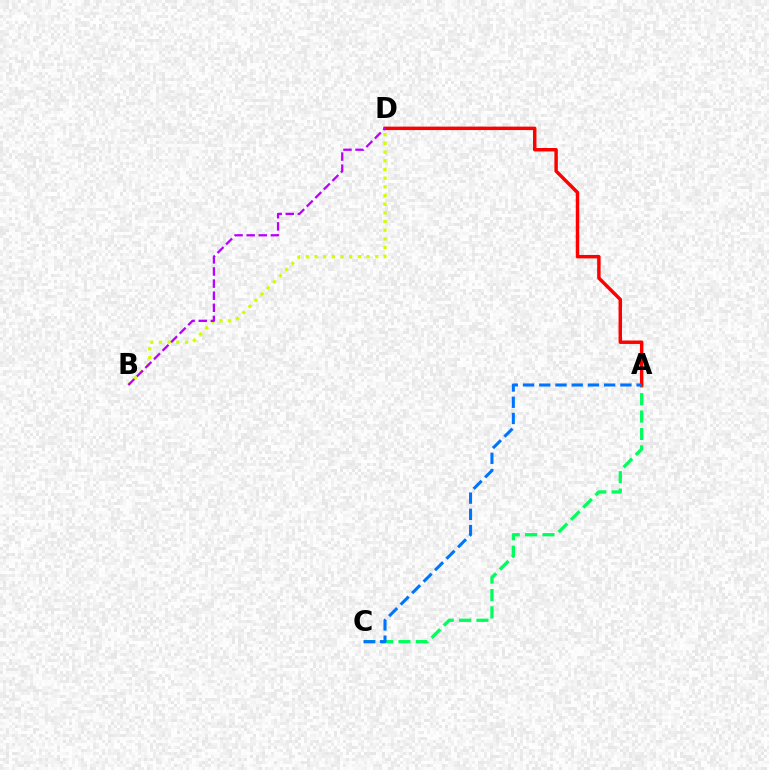{('A', 'C'): [{'color': '#00ff5c', 'line_style': 'dashed', 'thickness': 2.36}, {'color': '#0074ff', 'line_style': 'dashed', 'thickness': 2.2}], ('A', 'D'): [{'color': '#ff0000', 'line_style': 'solid', 'thickness': 2.49}], ('B', 'D'): [{'color': '#d1ff00', 'line_style': 'dotted', 'thickness': 2.36}, {'color': '#b900ff', 'line_style': 'dashed', 'thickness': 1.64}]}